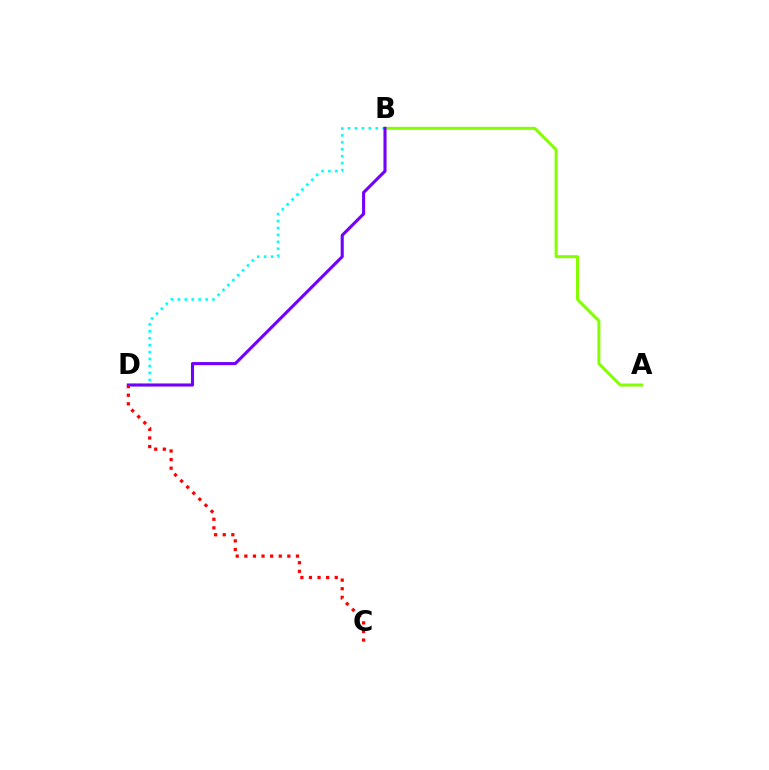{('A', 'B'): [{'color': '#84ff00', 'line_style': 'solid', 'thickness': 2.16}], ('B', 'D'): [{'color': '#00fff6', 'line_style': 'dotted', 'thickness': 1.88}, {'color': '#7200ff', 'line_style': 'solid', 'thickness': 2.22}], ('C', 'D'): [{'color': '#ff0000', 'line_style': 'dotted', 'thickness': 2.34}]}